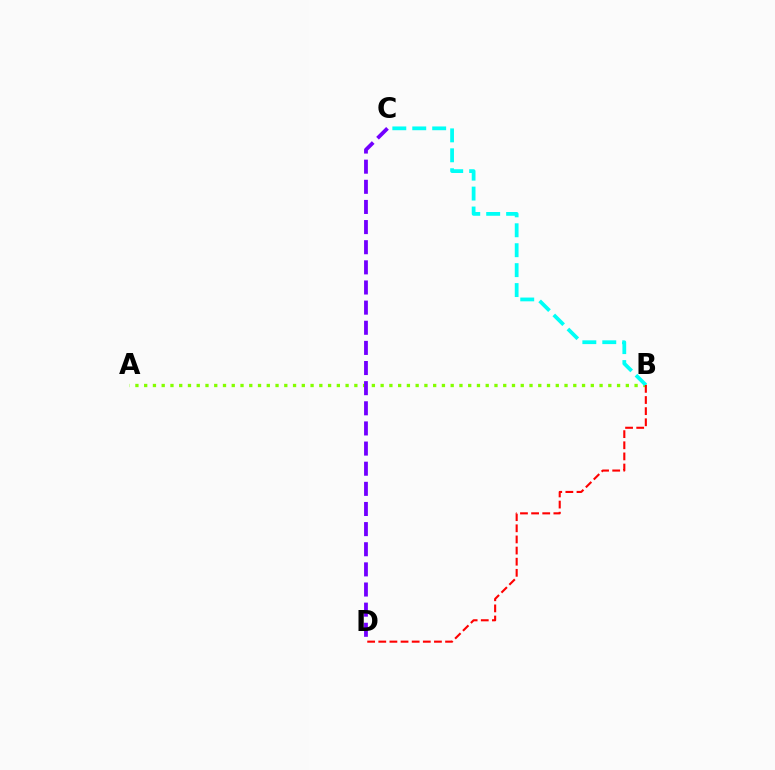{('A', 'B'): [{'color': '#84ff00', 'line_style': 'dotted', 'thickness': 2.38}], ('C', 'D'): [{'color': '#7200ff', 'line_style': 'dashed', 'thickness': 2.74}], ('B', 'C'): [{'color': '#00fff6', 'line_style': 'dashed', 'thickness': 2.71}], ('B', 'D'): [{'color': '#ff0000', 'line_style': 'dashed', 'thickness': 1.51}]}